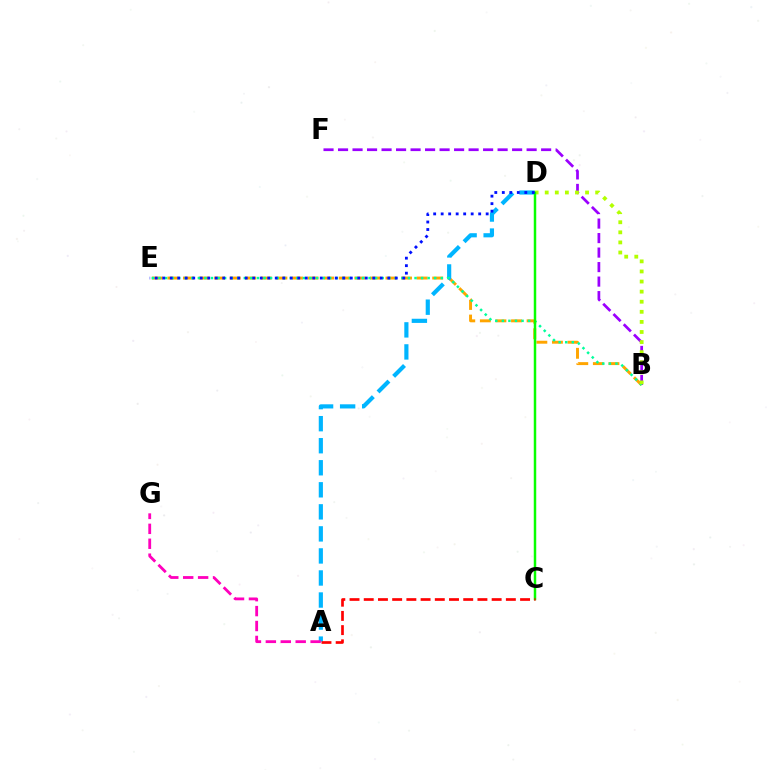{('B', 'E'): [{'color': '#ffa500', 'line_style': 'dashed', 'thickness': 2.12}, {'color': '#00ff9d', 'line_style': 'dotted', 'thickness': 1.78}], ('B', 'F'): [{'color': '#9b00ff', 'line_style': 'dashed', 'thickness': 1.97}], ('A', 'D'): [{'color': '#00b5ff', 'line_style': 'dashed', 'thickness': 2.99}], ('B', 'D'): [{'color': '#b3ff00', 'line_style': 'dotted', 'thickness': 2.74}], ('A', 'G'): [{'color': '#ff00bd', 'line_style': 'dashed', 'thickness': 2.03}], ('C', 'D'): [{'color': '#08ff00', 'line_style': 'solid', 'thickness': 1.79}], ('A', 'C'): [{'color': '#ff0000', 'line_style': 'dashed', 'thickness': 1.93}], ('D', 'E'): [{'color': '#0010ff', 'line_style': 'dotted', 'thickness': 2.04}]}